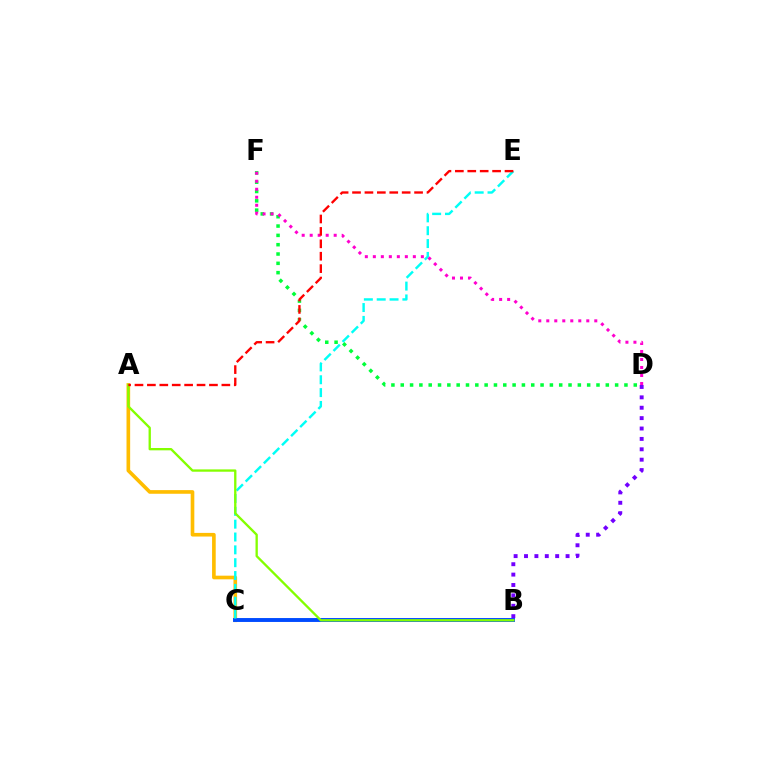{('A', 'C'): [{'color': '#ffbd00', 'line_style': 'solid', 'thickness': 2.62}], ('D', 'F'): [{'color': '#00ff39', 'line_style': 'dotted', 'thickness': 2.53}, {'color': '#ff00cf', 'line_style': 'dotted', 'thickness': 2.17}], ('B', 'C'): [{'color': '#004bff', 'line_style': 'solid', 'thickness': 2.81}], ('C', 'E'): [{'color': '#00fff6', 'line_style': 'dashed', 'thickness': 1.75}], ('A', 'B'): [{'color': '#84ff00', 'line_style': 'solid', 'thickness': 1.67}], ('B', 'D'): [{'color': '#7200ff', 'line_style': 'dotted', 'thickness': 2.82}], ('A', 'E'): [{'color': '#ff0000', 'line_style': 'dashed', 'thickness': 1.69}]}